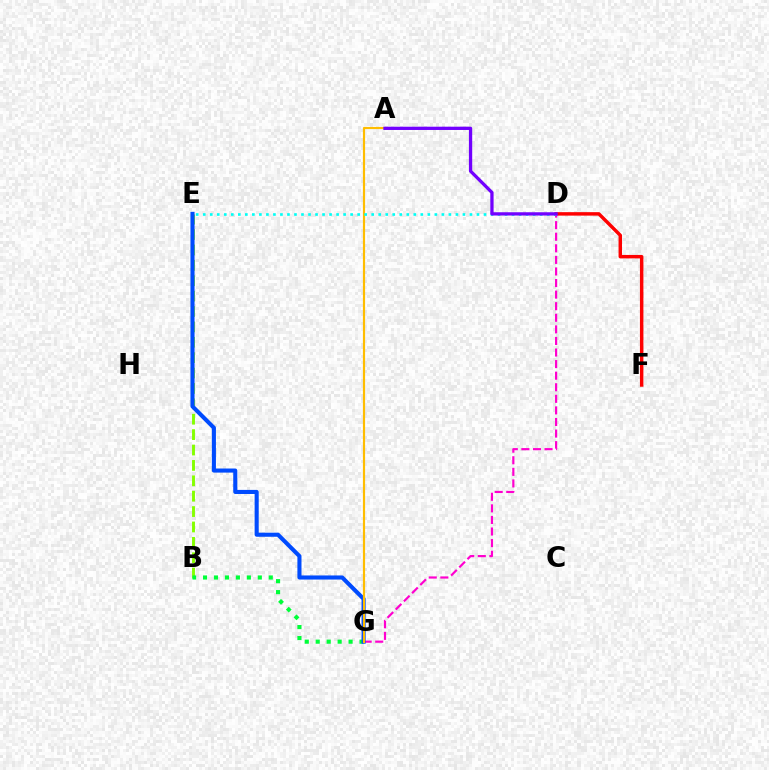{('B', 'E'): [{'color': '#84ff00', 'line_style': 'dashed', 'thickness': 2.09}], ('D', 'F'): [{'color': '#ff0000', 'line_style': 'solid', 'thickness': 2.49}], ('D', 'G'): [{'color': '#ff00cf', 'line_style': 'dashed', 'thickness': 1.57}], ('B', 'G'): [{'color': '#00ff39', 'line_style': 'dotted', 'thickness': 2.98}], ('E', 'G'): [{'color': '#004bff', 'line_style': 'solid', 'thickness': 2.95}], ('A', 'G'): [{'color': '#ffbd00', 'line_style': 'solid', 'thickness': 1.57}], ('D', 'E'): [{'color': '#00fff6', 'line_style': 'dotted', 'thickness': 1.91}], ('A', 'D'): [{'color': '#7200ff', 'line_style': 'solid', 'thickness': 2.36}]}